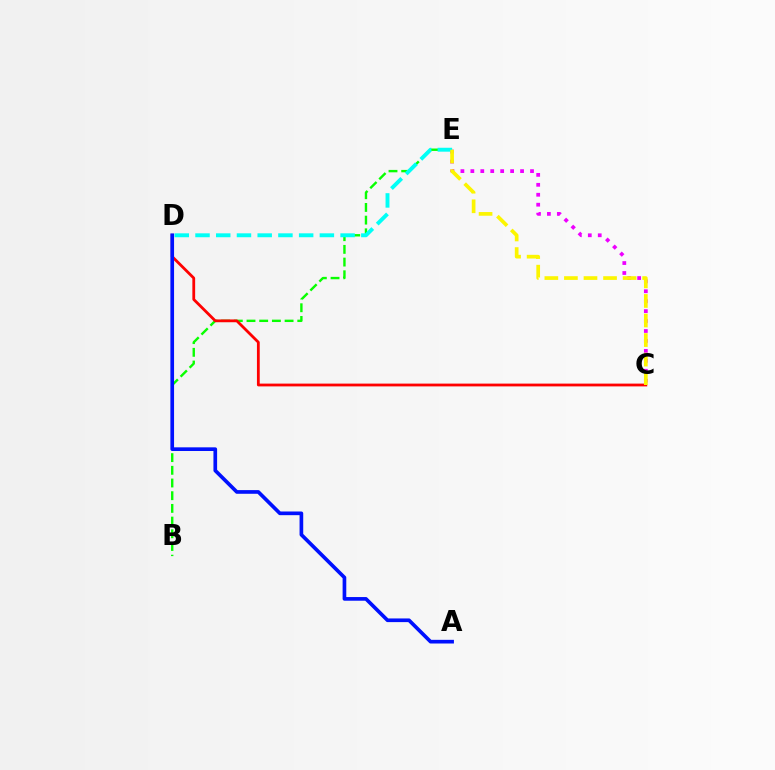{('C', 'E'): [{'color': '#ee00ff', 'line_style': 'dotted', 'thickness': 2.7}, {'color': '#fcf500', 'line_style': 'dashed', 'thickness': 2.66}], ('B', 'E'): [{'color': '#08ff00', 'line_style': 'dashed', 'thickness': 1.72}], ('D', 'E'): [{'color': '#00fff6', 'line_style': 'dashed', 'thickness': 2.82}], ('C', 'D'): [{'color': '#ff0000', 'line_style': 'solid', 'thickness': 2.01}], ('A', 'D'): [{'color': '#0010ff', 'line_style': 'solid', 'thickness': 2.64}]}